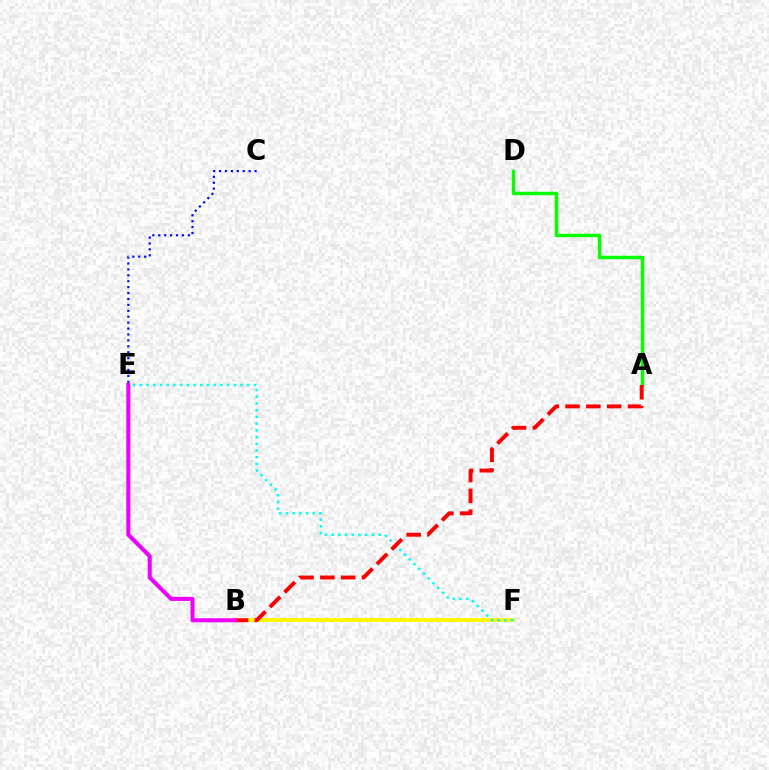{('A', 'D'): [{'color': '#08ff00', 'line_style': 'solid', 'thickness': 2.49}], ('B', 'F'): [{'color': '#fcf500', 'line_style': 'solid', 'thickness': 2.75}], ('E', 'F'): [{'color': '#00fff6', 'line_style': 'dotted', 'thickness': 1.82}], ('A', 'B'): [{'color': '#ff0000', 'line_style': 'dashed', 'thickness': 2.83}], ('C', 'E'): [{'color': '#0010ff', 'line_style': 'dotted', 'thickness': 1.61}], ('B', 'E'): [{'color': '#ee00ff', 'line_style': 'solid', 'thickness': 2.91}]}